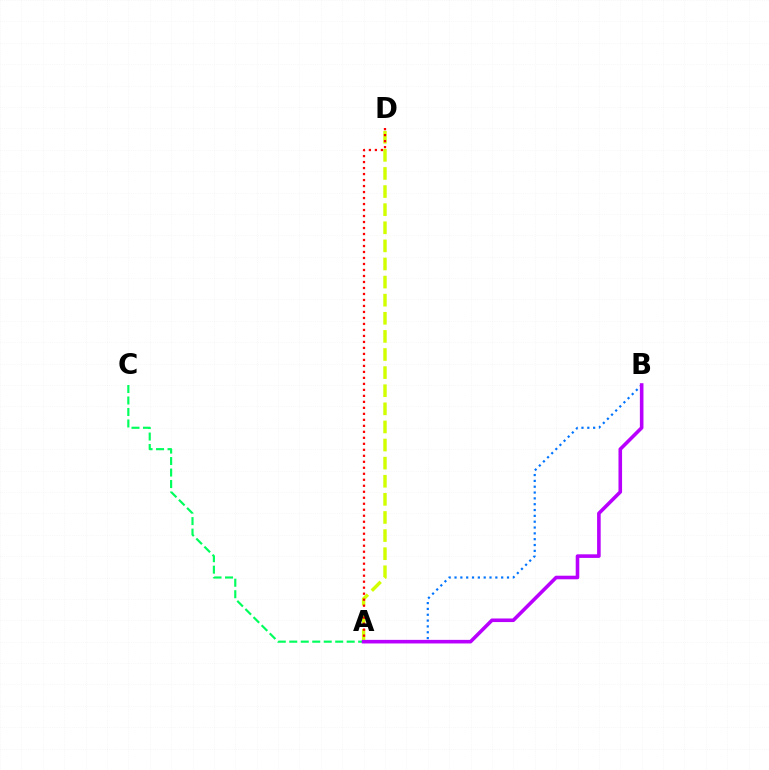{('A', 'D'): [{'color': '#d1ff00', 'line_style': 'dashed', 'thickness': 2.46}, {'color': '#ff0000', 'line_style': 'dotted', 'thickness': 1.63}], ('A', 'B'): [{'color': '#0074ff', 'line_style': 'dotted', 'thickness': 1.58}, {'color': '#b900ff', 'line_style': 'solid', 'thickness': 2.58}], ('A', 'C'): [{'color': '#00ff5c', 'line_style': 'dashed', 'thickness': 1.56}]}